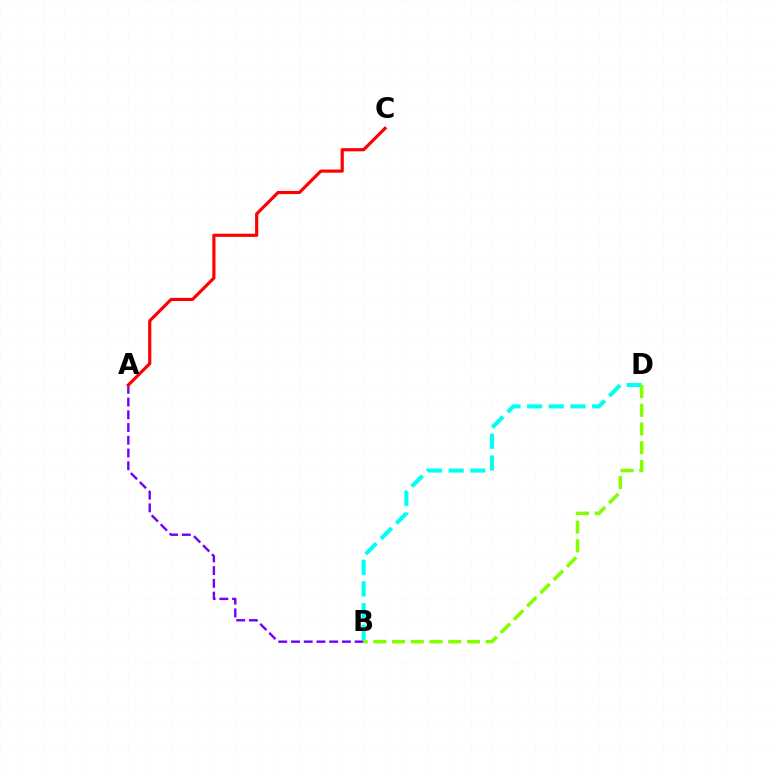{('B', 'D'): [{'color': '#00fff6', 'line_style': 'dashed', 'thickness': 2.94}, {'color': '#84ff00', 'line_style': 'dashed', 'thickness': 2.54}], ('A', 'B'): [{'color': '#7200ff', 'line_style': 'dashed', 'thickness': 1.73}], ('A', 'C'): [{'color': '#ff0000', 'line_style': 'solid', 'thickness': 2.27}]}